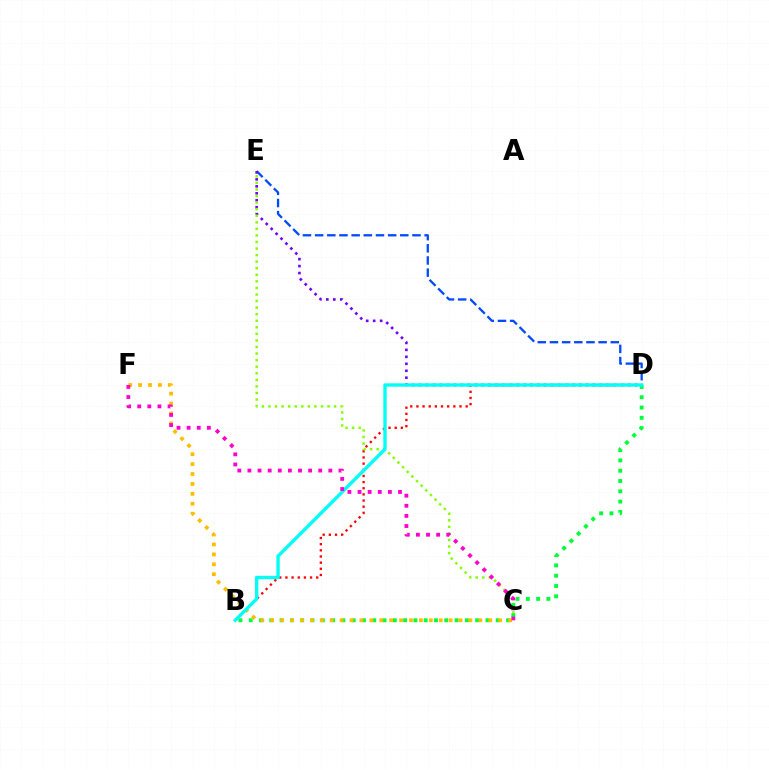{('B', 'D'): [{'color': '#ff0000', 'line_style': 'dotted', 'thickness': 1.67}, {'color': '#00ff39', 'line_style': 'dotted', 'thickness': 2.8}, {'color': '#00fff6', 'line_style': 'solid', 'thickness': 2.41}], ('D', 'E'): [{'color': '#004bff', 'line_style': 'dashed', 'thickness': 1.65}, {'color': '#7200ff', 'line_style': 'dotted', 'thickness': 1.89}], ('C', 'E'): [{'color': '#84ff00', 'line_style': 'dotted', 'thickness': 1.78}], ('C', 'F'): [{'color': '#ffbd00', 'line_style': 'dotted', 'thickness': 2.69}, {'color': '#ff00cf', 'line_style': 'dotted', 'thickness': 2.75}]}